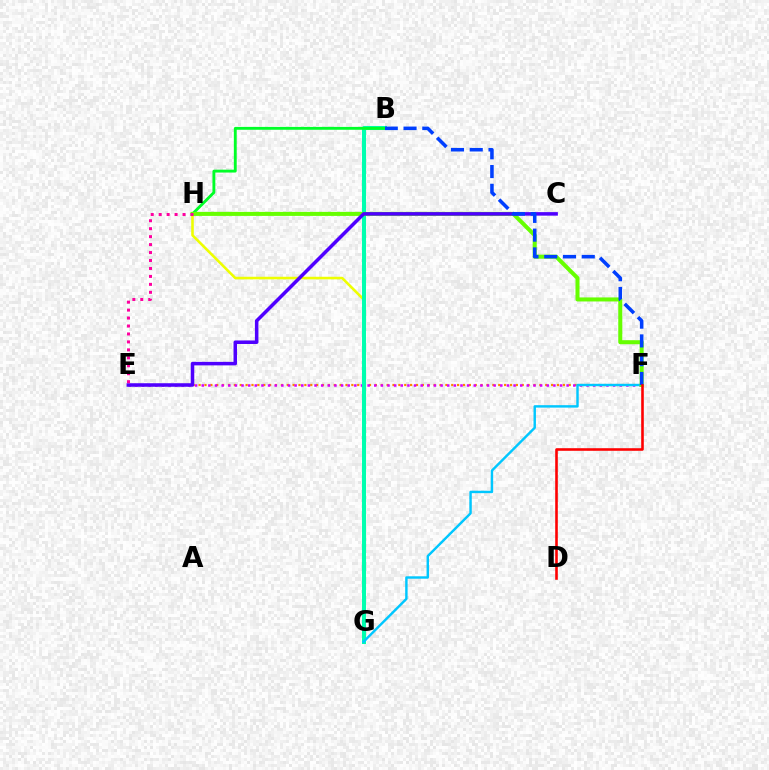{('E', 'F'): [{'color': '#ff8800', 'line_style': 'dotted', 'thickness': 1.6}, {'color': '#d600ff', 'line_style': 'dotted', 'thickness': 1.8}], ('G', 'H'): [{'color': '#eeff00', 'line_style': 'solid', 'thickness': 1.86}], ('B', 'G'): [{'color': '#00ffaf', 'line_style': 'solid', 'thickness': 2.9}], ('F', 'G'): [{'color': '#00c7ff', 'line_style': 'solid', 'thickness': 1.75}], ('B', 'H'): [{'color': '#00ff27', 'line_style': 'solid', 'thickness': 2.07}], ('F', 'H'): [{'color': '#66ff00', 'line_style': 'solid', 'thickness': 2.9}], ('C', 'E'): [{'color': '#4f00ff', 'line_style': 'solid', 'thickness': 2.54}], ('B', 'F'): [{'color': '#003fff', 'line_style': 'dashed', 'thickness': 2.55}], ('D', 'F'): [{'color': '#ff0000', 'line_style': 'solid', 'thickness': 1.87}], ('E', 'H'): [{'color': '#ff00a0', 'line_style': 'dotted', 'thickness': 2.16}]}